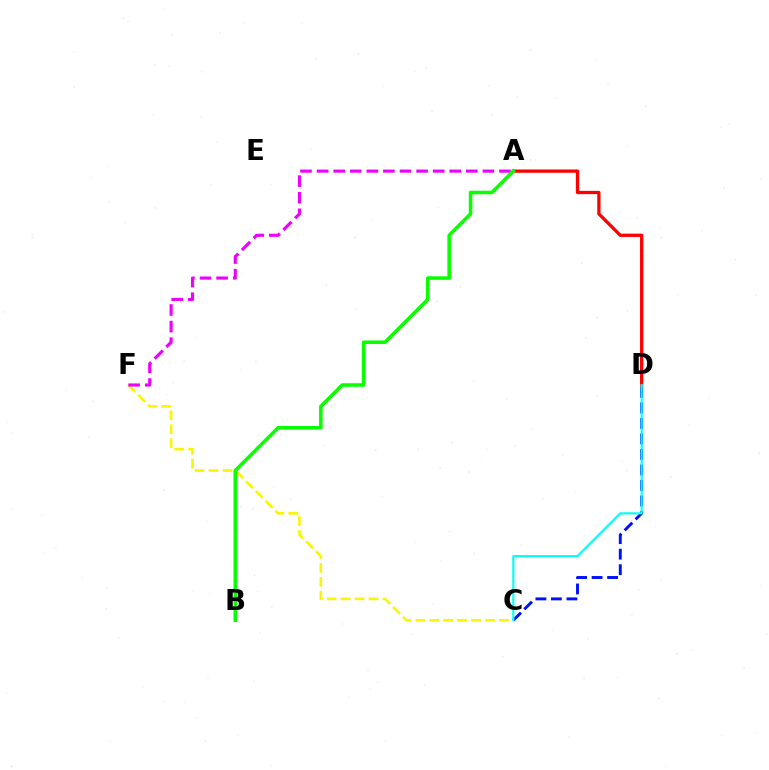{('C', 'F'): [{'color': '#fcf500', 'line_style': 'dashed', 'thickness': 1.89}], ('C', 'D'): [{'color': '#0010ff', 'line_style': 'dashed', 'thickness': 2.11}, {'color': '#00fff6', 'line_style': 'solid', 'thickness': 1.53}], ('A', 'D'): [{'color': '#ff0000', 'line_style': 'solid', 'thickness': 2.36}], ('A', 'F'): [{'color': '#ee00ff', 'line_style': 'dashed', 'thickness': 2.25}], ('A', 'B'): [{'color': '#08ff00', 'line_style': 'solid', 'thickness': 2.56}]}